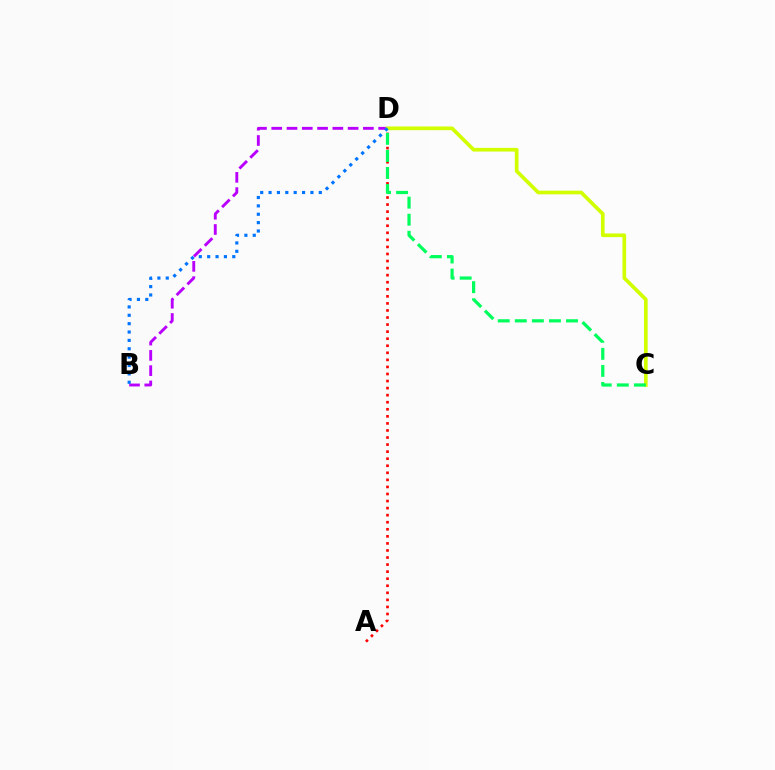{('B', 'D'): [{'color': '#b900ff', 'line_style': 'dashed', 'thickness': 2.08}, {'color': '#0074ff', 'line_style': 'dotted', 'thickness': 2.27}], ('C', 'D'): [{'color': '#d1ff00', 'line_style': 'solid', 'thickness': 2.65}, {'color': '#00ff5c', 'line_style': 'dashed', 'thickness': 2.32}], ('A', 'D'): [{'color': '#ff0000', 'line_style': 'dotted', 'thickness': 1.92}]}